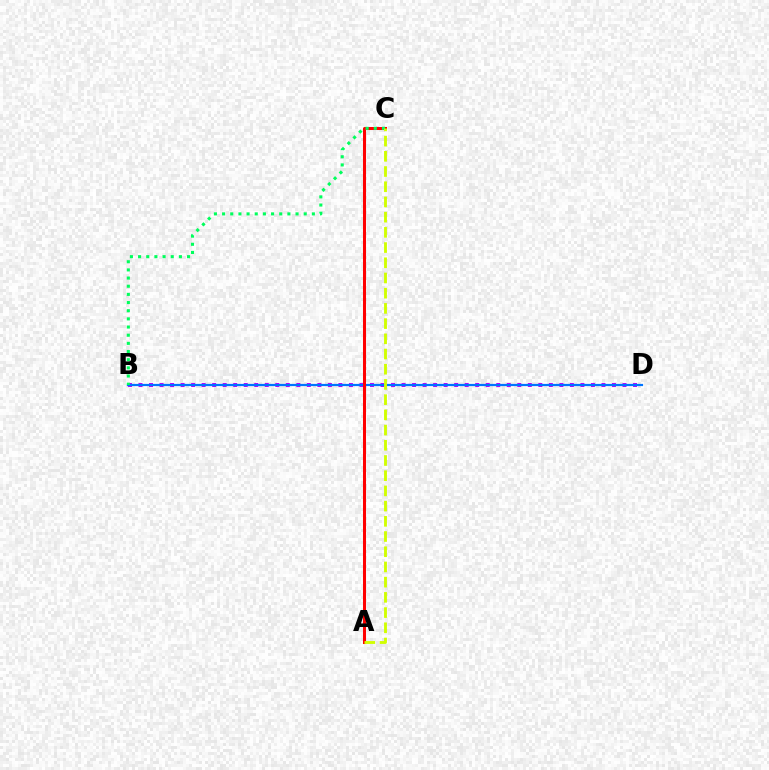{('B', 'D'): [{'color': '#b900ff', 'line_style': 'dotted', 'thickness': 2.86}, {'color': '#0074ff', 'line_style': 'solid', 'thickness': 1.59}], ('A', 'C'): [{'color': '#ff0000', 'line_style': 'solid', 'thickness': 2.18}, {'color': '#d1ff00', 'line_style': 'dashed', 'thickness': 2.07}], ('B', 'C'): [{'color': '#00ff5c', 'line_style': 'dotted', 'thickness': 2.22}]}